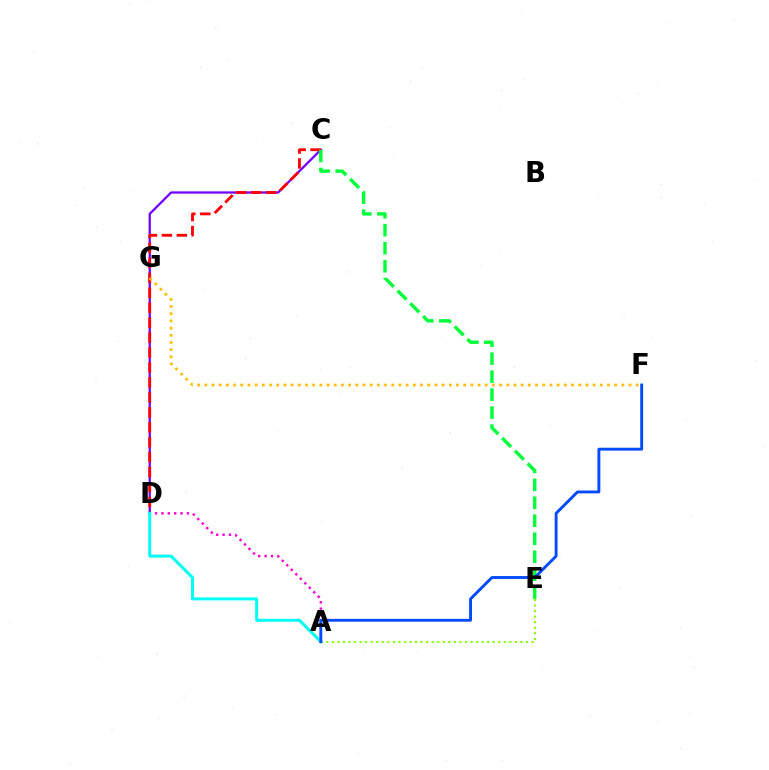{('A', 'D'): [{'color': '#ff00cf', 'line_style': 'dotted', 'thickness': 1.73}, {'color': '#00fff6', 'line_style': 'solid', 'thickness': 2.15}], ('A', 'E'): [{'color': '#84ff00', 'line_style': 'dotted', 'thickness': 1.51}], ('C', 'D'): [{'color': '#7200ff', 'line_style': 'solid', 'thickness': 1.63}, {'color': '#ff0000', 'line_style': 'dashed', 'thickness': 2.03}], ('C', 'E'): [{'color': '#00ff39', 'line_style': 'dashed', 'thickness': 2.44}], ('F', 'G'): [{'color': '#ffbd00', 'line_style': 'dotted', 'thickness': 1.95}], ('A', 'F'): [{'color': '#004bff', 'line_style': 'solid', 'thickness': 2.07}]}